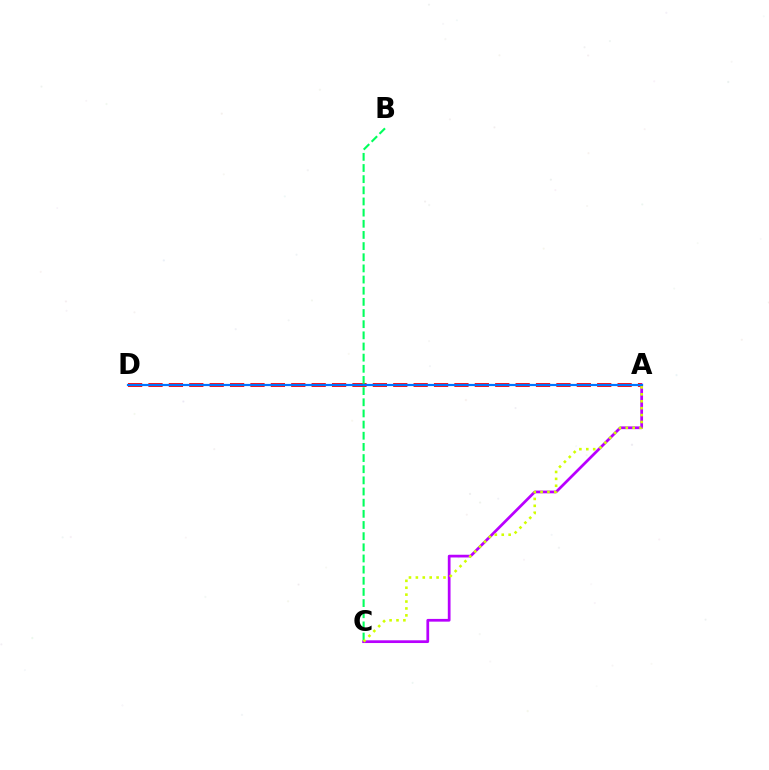{('A', 'D'): [{'color': '#ff0000', 'line_style': 'dashed', 'thickness': 2.77}, {'color': '#0074ff', 'line_style': 'solid', 'thickness': 1.57}], ('A', 'C'): [{'color': '#b900ff', 'line_style': 'solid', 'thickness': 1.97}, {'color': '#d1ff00', 'line_style': 'dotted', 'thickness': 1.88}], ('B', 'C'): [{'color': '#00ff5c', 'line_style': 'dashed', 'thickness': 1.52}]}